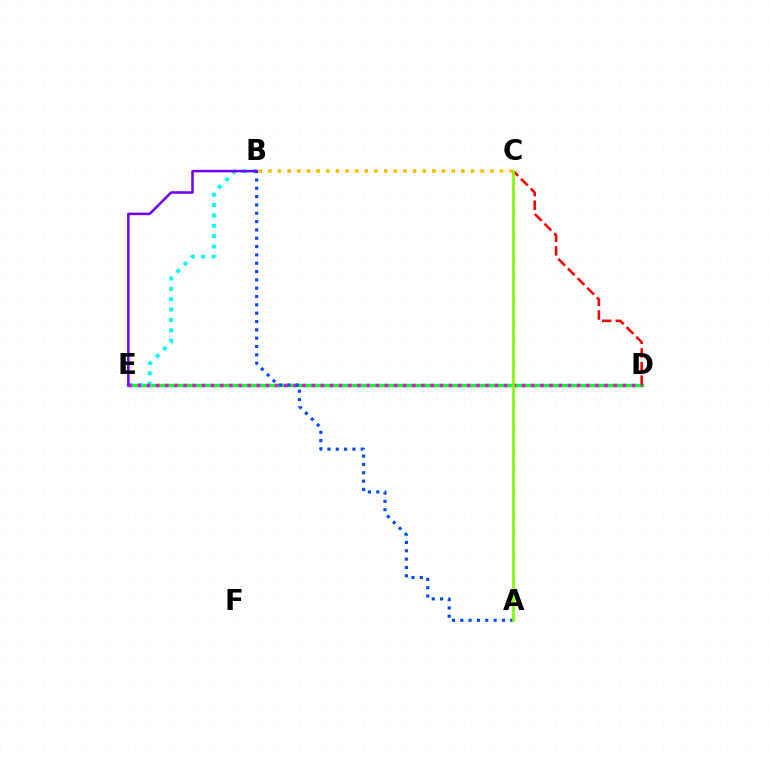{('D', 'E'): [{'color': '#00ff39', 'line_style': 'solid', 'thickness': 2.45}, {'color': '#ff00cf', 'line_style': 'dotted', 'thickness': 2.49}], ('B', 'E'): [{'color': '#00fff6', 'line_style': 'dotted', 'thickness': 2.82}, {'color': '#7200ff', 'line_style': 'solid', 'thickness': 1.82}], ('A', 'B'): [{'color': '#004bff', 'line_style': 'dotted', 'thickness': 2.26}], ('C', 'D'): [{'color': '#ff0000', 'line_style': 'dashed', 'thickness': 1.85}], ('B', 'C'): [{'color': '#ffbd00', 'line_style': 'dotted', 'thickness': 2.62}], ('A', 'C'): [{'color': '#84ff00', 'line_style': 'solid', 'thickness': 1.98}]}